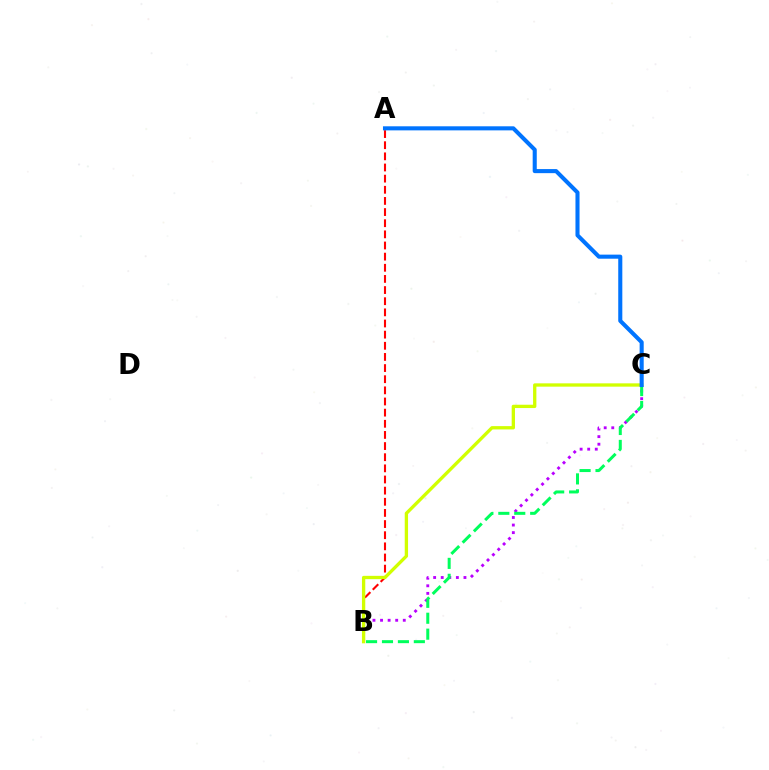{('B', 'C'): [{'color': '#b900ff', 'line_style': 'dotted', 'thickness': 2.06}, {'color': '#00ff5c', 'line_style': 'dashed', 'thickness': 2.16}, {'color': '#d1ff00', 'line_style': 'solid', 'thickness': 2.39}], ('A', 'B'): [{'color': '#ff0000', 'line_style': 'dashed', 'thickness': 1.51}], ('A', 'C'): [{'color': '#0074ff', 'line_style': 'solid', 'thickness': 2.93}]}